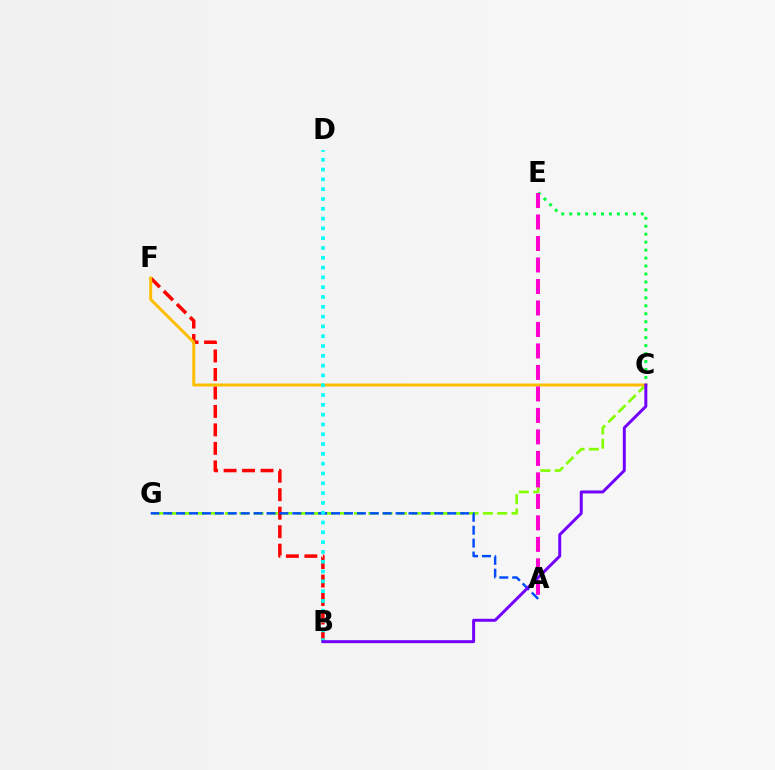{('C', 'G'): [{'color': '#84ff00', 'line_style': 'dashed', 'thickness': 1.95}], ('C', 'E'): [{'color': '#00ff39', 'line_style': 'dotted', 'thickness': 2.16}], ('B', 'F'): [{'color': '#ff0000', 'line_style': 'dashed', 'thickness': 2.51}], ('C', 'F'): [{'color': '#ffbd00', 'line_style': 'solid', 'thickness': 2.14}], ('A', 'G'): [{'color': '#004bff', 'line_style': 'dashed', 'thickness': 1.75}], ('B', 'D'): [{'color': '#00fff6', 'line_style': 'dotted', 'thickness': 2.66}], ('A', 'E'): [{'color': '#ff00cf', 'line_style': 'dashed', 'thickness': 2.92}], ('B', 'C'): [{'color': '#7200ff', 'line_style': 'solid', 'thickness': 2.14}]}